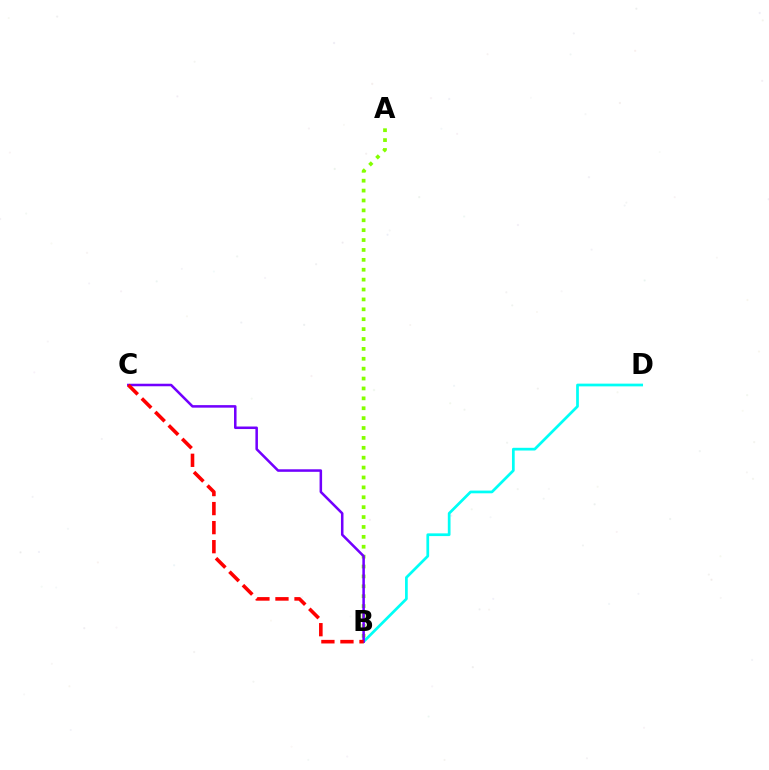{('A', 'B'): [{'color': '#84ff00', 'line_style': 'dotted', 'thickness': 2.69}], ('B', 'D'): [{'color': '#00fff6', 'line_style': 'solid', 'thickness': 1.96}], ('B', 'C'): [{'color': '#7200ff', 'line_style': 'solid', 'thickness': 1.82}, {'color': '#ff0000', 'line_style': 'dashed', 'thickness': 2.59}]}